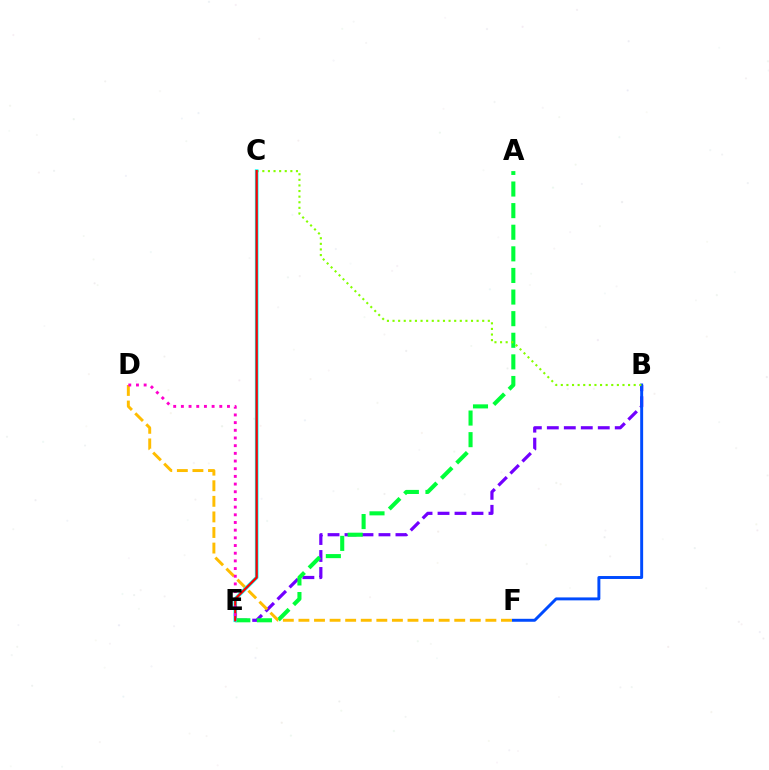{('B', 'E'): [{'color': '#7200ff', 'line_style': 'dashed', 'thickness': 2.31}], ('A', 'E'): [{'color': '#00ff39', 'line_style': 'dashed', 'thickness': 2.94}], ('B', 'F'): [{'color': '#004bff', 'line_style': 'solid', 'thickness': 2.12}], ('B', 'C'): [{'color': '#84ff00', 'line_style': 'dotted', 'thickness': 1.52}], ('D', 'F'): [{'color': '#ffbd00', 'line_style': 'dashed', 'thickness': 2.12}], ('C', 'E'): [{'color': '#00fff6', 'line_style': 'solid', 'thickness': 2.6}, {'color': '#ff0000', 'line_style': 'solid', 'thickness': 1.64}], ('D', 'E'): [{'color': '#ff00cf', 'line_style': 'dotted', 'thickness': 2.09}]}